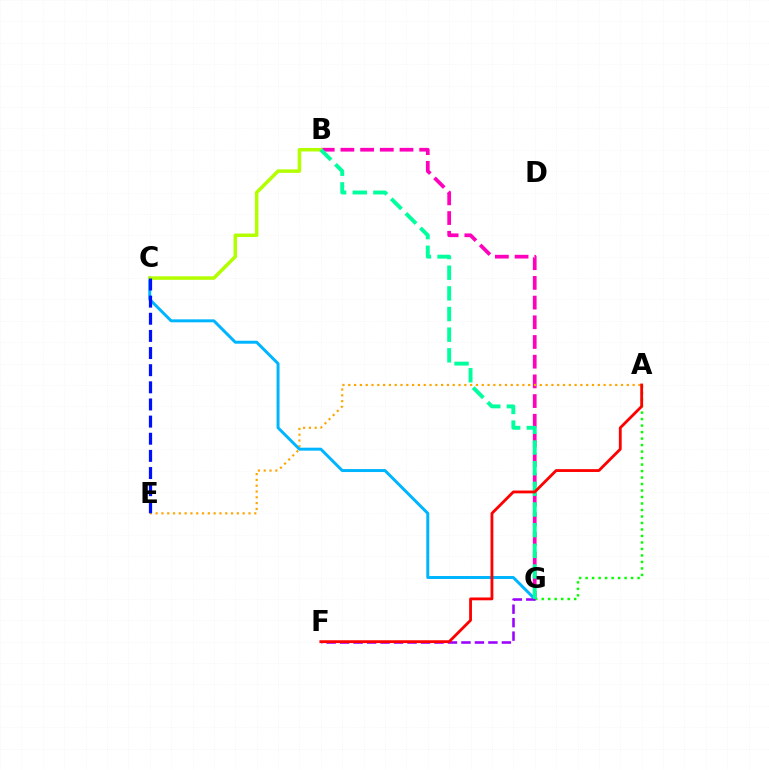{('B', 'G'): [{'color': '#ff00bd', 'line_style': 'dashed', 'thickness': 2.68}, {'color': '#00ff9d', 'line_style': 'dashed', 'thickness': 2.81}], ('A', 'E'): [{'color': '#ffa500', 'line_style': 'dotted', 'thickness': 1.58}], ('C', 'G'): [{'color': '#00b5ff', 'line_style': 'solid', 'thickness': 2.14}], ('A', 'G'): [{'color': '#08ff00', 'line_style': 'dotted', 'thickness': 1.76}], ('B', 'C'): [{'color': '#b3ff00', 'line_style': 'solid', 'thickness': 2.52}], ('C', 'E'): [{'color': '#0010ff', 'line_style': 'dashed', 'thickness': 2.33}], ('F', 'G'): [{'color': '#9b00ff', 'line_style': 'dashed', 'thickness': 1.83}], ('A', 'F'): [{'color': '#ff0000', 'line_style': 'solid', 'thickness': 2.03}]}